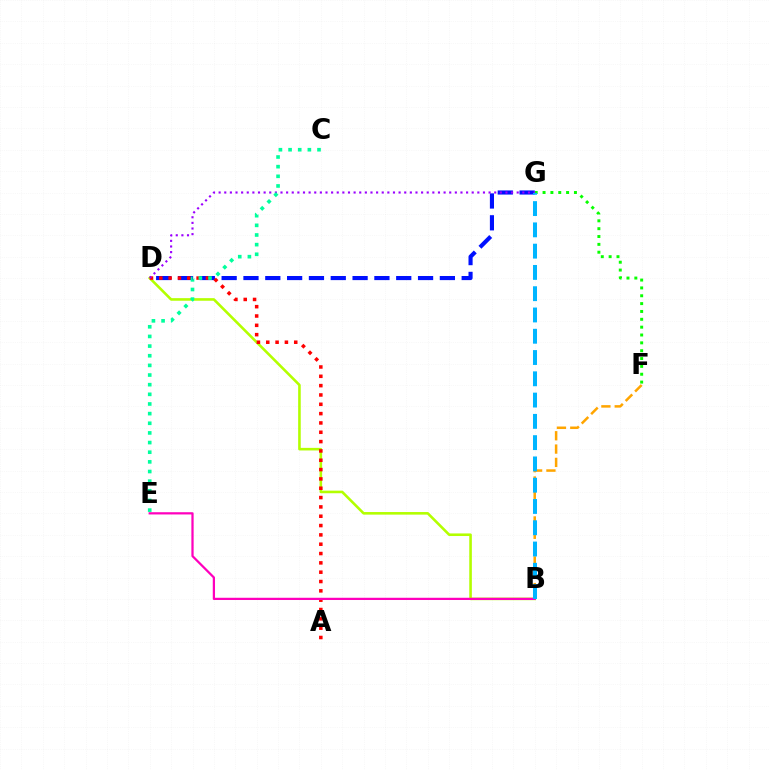{('F', 'G'): [{'color': '#08ff00', 'line_style': 'dotted', 'thickness': 2.13}], ('D', 'G'): [{'color': '#0010ff', 'line_style': 'dashed', 'thickness': 2.96}, {'color': '#9b00ff', 'line_style': 'dotted', 'thickness': 1.53}], ('B', 'D'): [{'color': '#b3ff00', 'line_style': 'solid', 'thickness': 1.87}], ('A', 'D'): [{'color': '#ff0000', 'line_style': 'dotted', 'thickness': 2.53}], ('C', 'E'): [{'color': '#00ff9d', 'line_style': 'dotted', 'thickness': 2.62}], ('B', 'F'): [{'color': '#ffa500', 'line_style': 'dashed', 'thickness': 1.81}], ('B', 'E'): [{'color': '#ff00bd', 'line_style': 'solid', 'thickness': 1.61}], ('B', 'G'): [{'color': '#00b5ff', 'line_style': 'dashed', 'thickness': 2.89}]}